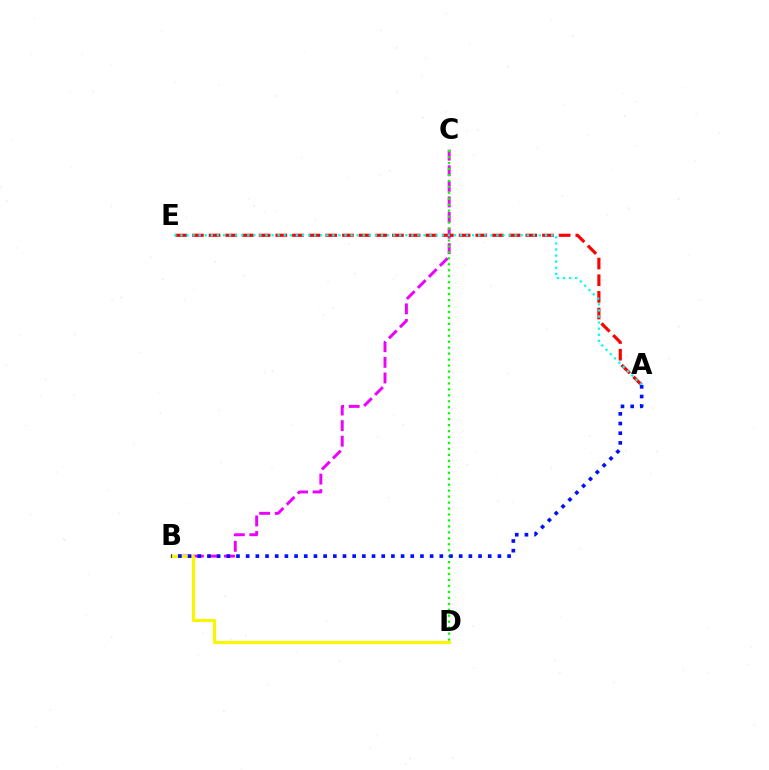{('B', 'C'): [{'color': '#ee00ff', 'line_style': 'dashed', 'thickness': 2.12}], ('C', 'D'): [{'color': '#08ff00', 'line_style': 'dotted', 'thickness': 1.62}], ('A', 'E'): [{'color': '#ff0000', 'line_style': 'dashed', 'thickness': 2.26}, {'color': '#00fff6', 'line_style': 'dotted', 'thickness': 1.65}], ('B', 'D'): [{'color': '#fcf500', 'line_style': 'solid', 'thickness': 2.26}], ('A', 'B'): [{'color': '#0010ff', 'line_style': 'dotted', 'thickness': 2.63}]}